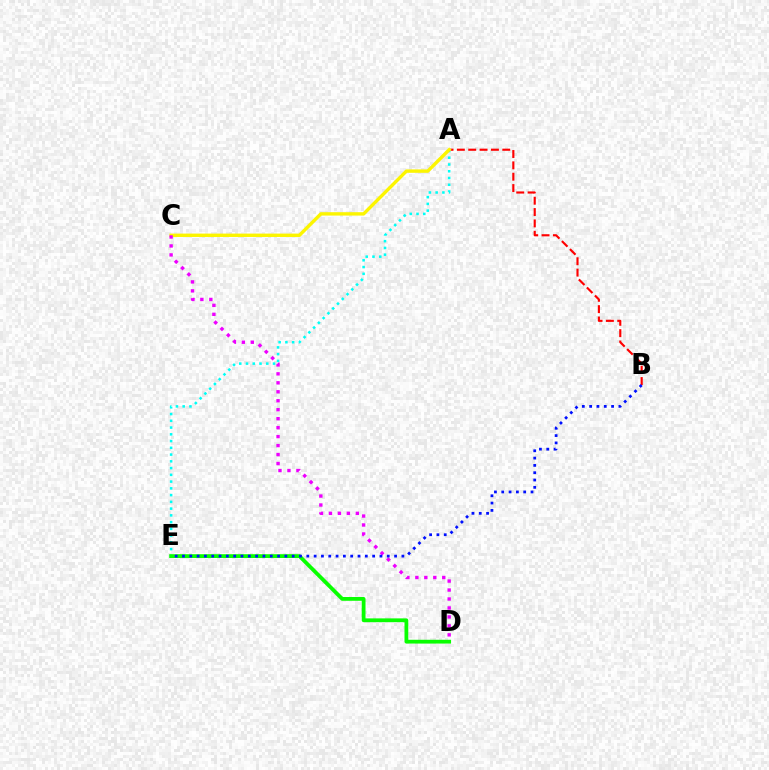{('A', 'B'): [{'color': '#ff0000', 'line_style': 'dashed', 'thickness': 1.54}], ('A', 'E'): [{'color': '#00fff6', 'line_style': 'dotted', 'thickness': 1.83}], ('A', 'C'): [{'color': '#fcf500', 'line_style': 'solid', 'thickness': 2.44}], ('D', 'E'): [{'color': '#08ff00', 'line_style': 'solid', 'thickness': 2.73}], ('C', 'D'): [{'color': '#ee00ff', 'line_style': 'dotted', 'thickness': 2.44}], ('B', 'E'): [{'color': '#0010ff', 'line_style': 'dotted', 'thickness': 1.99}]}